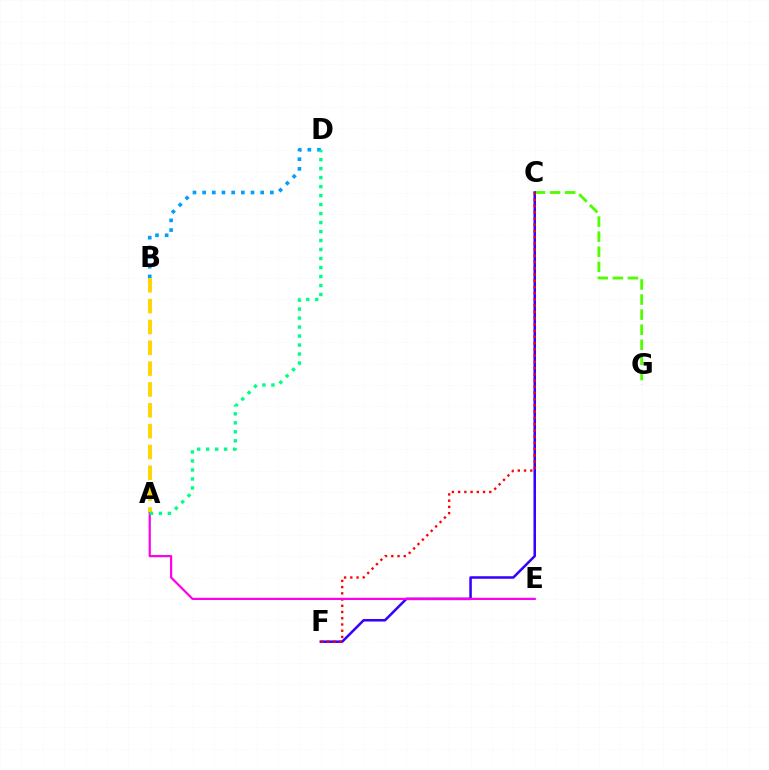{('B', 'D'): [{'color': '#009eff', 'line_style': 'dotted', 'thickness': 2.63}], ('C', 'G'): [{'color': '#4fff00', 'line_style': 'dashed', 'thickness': 2.05}], ('C', 'F'): [{'color': '#3700ff', 'line_style': 'solid', 'thickness': 1.82}, {'color': '#ff0000', 'line_style': 'dotted', 'thickness': 1.69}], ('A', 'B'): [{'color': '#ffd500', 'line_style': 'dashed', 'thickness': 2.83}], ('A', 'E'): [{'color': '#ff00ed', 'line_style': 'solid', 'thickness': 1.58}], ('A', 'D'): [{'color': '#00ff86', 'line_style': 'dotted', 'thickness': 2.44}]}